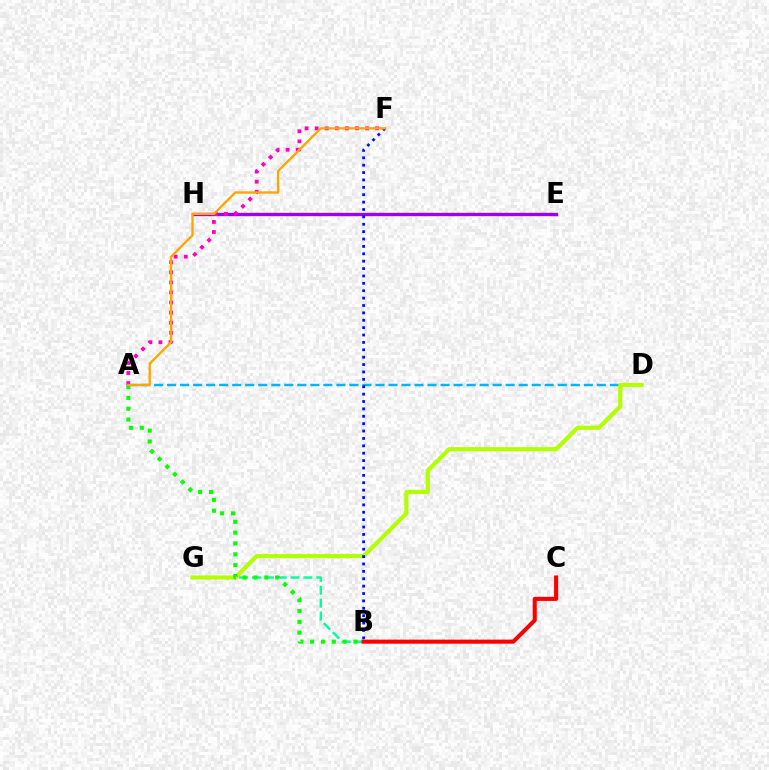{('E', 'H'): [{'color': '#9b00ff', 'line_style': 'solid', 'thickness': 2.4}], ('A', 'D'): [{'color': '#00b5ff', 'line_style': 'dashed', 'thickness': 1.77}], ('A', 'F'): [{'color': '#ff00bd', 'line_style': 'dotted', 'thickness': 2.74}, {'color': '#ffa500', 'line_style': 'solid', 'thickness': 1.67}], ('B', 'G'): [{'color': '#00ff9d', 'line_style': 'dashed', 'thickness': 1.75}], ('D', 'G'): [{'color': '#b3ff00', 'line_style': 'solid', 'thickness': 2.97}], ('A', 'B'): [{'color': '#08ff00', 'line_style': 'dotted', 'thickness': 2.94}], ('B', 'C'): [{'color': '#ff0000', 'line_style': 'solid', 'thickness': 2.94}], ('B', 'F'): [{'color': '#0010ff', 'line_style': 'dotted', 'thickness': 2.01}]}